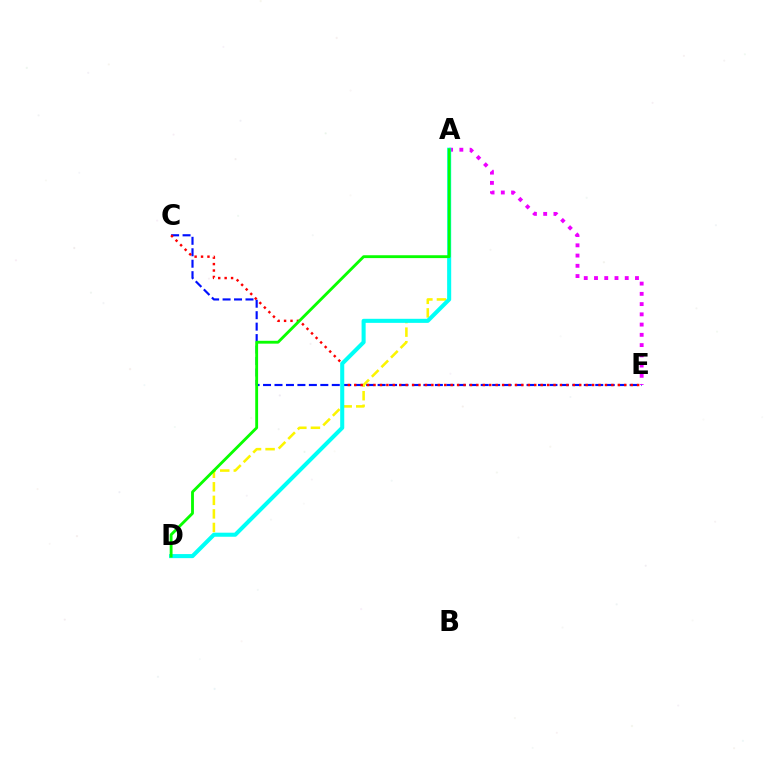{('C', 'E'): [{'color': '#0010ff', 'line_style': 'dashed', 'thickness': 1.56}, {'color': '#ff0000', 'line_style': 'dotted', 'thickness': 1.75}], ('A', 'D'): [{'color': '#fcf500', 'line_style': 'dashed', 'thickness': 1.84}, {'color': '#00fff6', 'line_style': 'solid', 'thickness': 2.92}, {'color': '#08ff00', 'line_style': 'solid', 'thickness': 2.05}], ('A', 'E'): [{'color': '#ee00ff', 'line_style': 'dotted', 'thickness': 2.78}]}